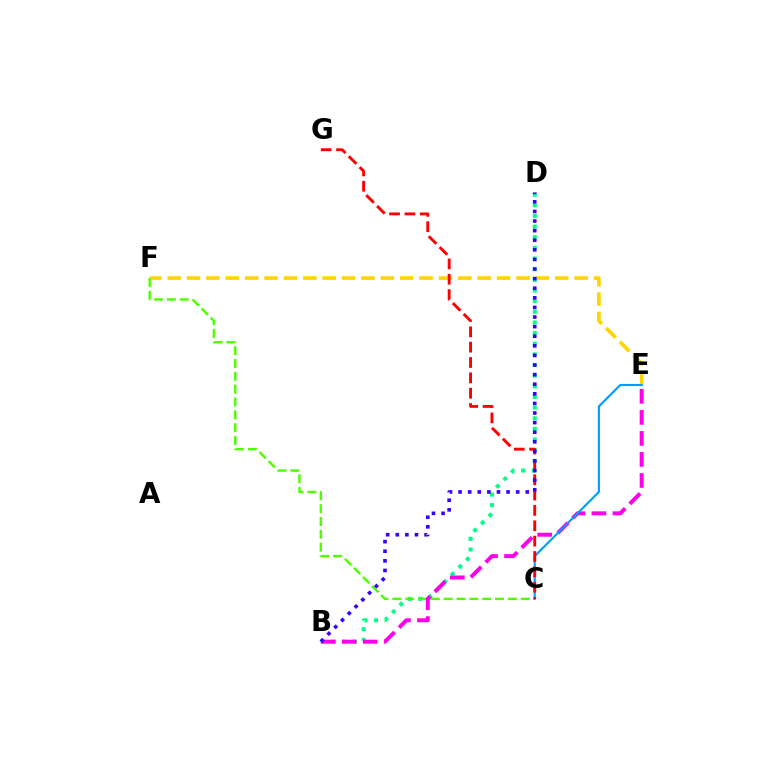{('E', 'F'): [{'color': '#ffd500', 'line_style': 'dashed', 'thickness': 2.63}], ('B', 'D'): [{'color': '#00ff86', 'line_style': 'dotted', 'thickness': 2.89}, {'color': '#3700ff', 'line_style': 'dotted', 'thickness': 2.61}], ('C', 'F'): [{'color': '#4fff00', 'line_style': 'dashed', 'thickness': 1.74}], ('B', 'E'): [{'color': '#ff00ed', 'line_style': 'dashed', 'thickness': 2.86}], ('C', 'E'): [{'color': '#009eff', 'line_style': 'solid', 'thickness': 1.54}], ('C', 'G'): [{'color': '#ff0000', 'line_style': 'dashed', 'thickness': 2.09}]}